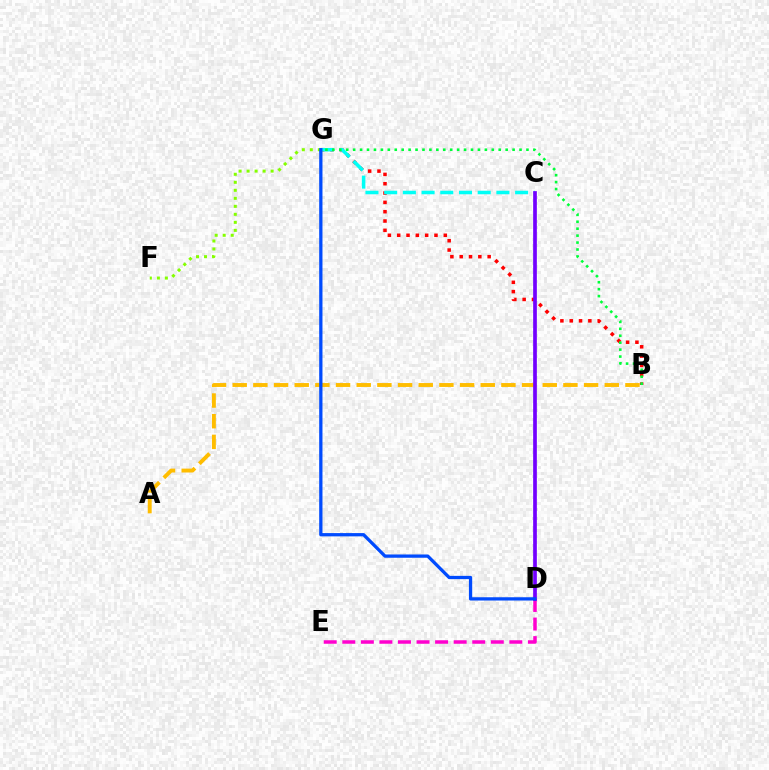{('A', 'B'): [{'color': '#ffbd00', 'line_style': 'dashed', 'thickness': 2.81}], ('D', 'E'): [{'color': '#ff00cf', 'line_style': 'dashed', 'thickness': 2.52}], ('B', 'G'): [{'color': '#ff0000', 'line_style': 'dotted', 'thickness': 2.53}, {'color': '#00ff39', 'line_style': 'dotted', 'thickness': 1.88}], ('C', 'G'): [{'color': '#00fff6', 'line_style': 'dashed', 'thickness': 2.54}], ('F', 'G'): [{'color': '#84ff00', 'line_style': 'dotted', 'thickness': 2.18}], ('C', 'D'): [{'color': '#7200ff', 'line_style': 'solid', 'thickness': 2.66}], ('D', 'G'): [{'color': '#004bff', 'line_style': 'solid', 'thickness': 2.36}]}